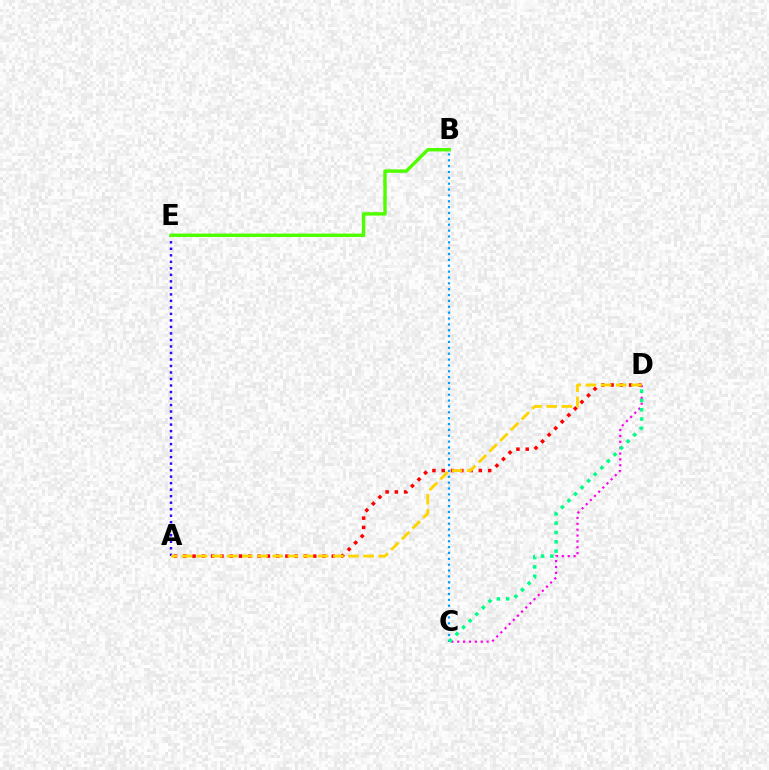{('C', 'D'): [{'color': '#ff00ed', 'line_style': 'dotted', 'thickness': 1.59}, {'color': '#00ff86', 'line_style': 'dotted', 'thickness': 2.53}], ('A', 'E'): [{'color': '#3700ff', 'line_style': 'dotted', 'thickness': 1.77}], ('B', 'C'): [{'color': '#009eff', 'line_style': 'dotted', 'thickness': 1.59}], ('B', 'E'): [{'color': '#4fff00', 'line_style': 'solid', 'thickness': 2.46}], ('A', 'D'): [{'color': '#ff0000', 'line_style': 'dotted', 'thickness': 2.52}, {'color': '#ffd500', 'line_style': 'dashed', 'thickness': 2.06}]}